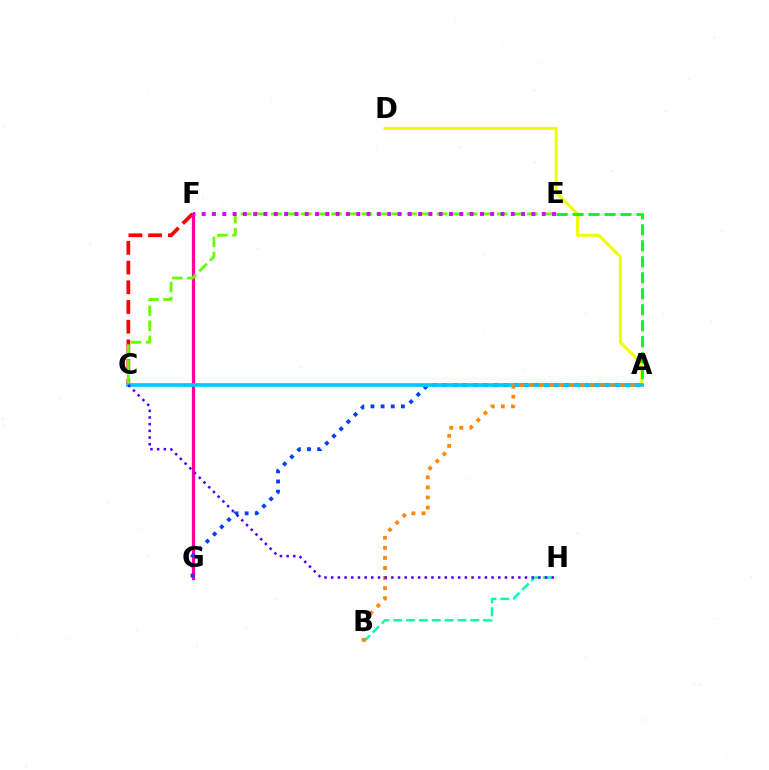{('C', 'F'): [{'color': '#ff0000', 'line_style': 'dashed', 'thickness': 2.68}], ('A', 'D'): [{'color': '#eeff00', 'line_style': 'solid', 'thickness': 2.12}], ('A', 'E'): [{'color': '#00ff27', 'line_style': 'dashed', 'thickness': 2.17}], ('F', 'G'): [{'color': '#ff00a0', 'line_style': 'solid', 'thickness': 2.35}], ('C', 'E'): [{'color': '#66ff00', 'line_style': 'dashed', 'thickness': 2.05}], ('A', 'G'): [{'color': '#003fff', 'line_style': 'dotted', 'thickness': 2.76}], ('B', 'H'): [{'color': '#00ffaf', 'line_style': 'dashed', 'thickness': 1.74}], ('A', 'C'): [{'color': '#00c7ff', 'line_style': 'solid', 'thickness': 2.67}], ('A', 'B'): [{'color': '#ff8800', 'line_style': 'dotted', 'thickness': 2.74}], ('C', 'H'): [{'color': '#4f00ff', 'line_style': 'dotted', 'thickness': 1.82}], ('E', 'F'): [{'color': '#d600ff', 'line_style': 'dotted', 'thickness': 2.8}]}